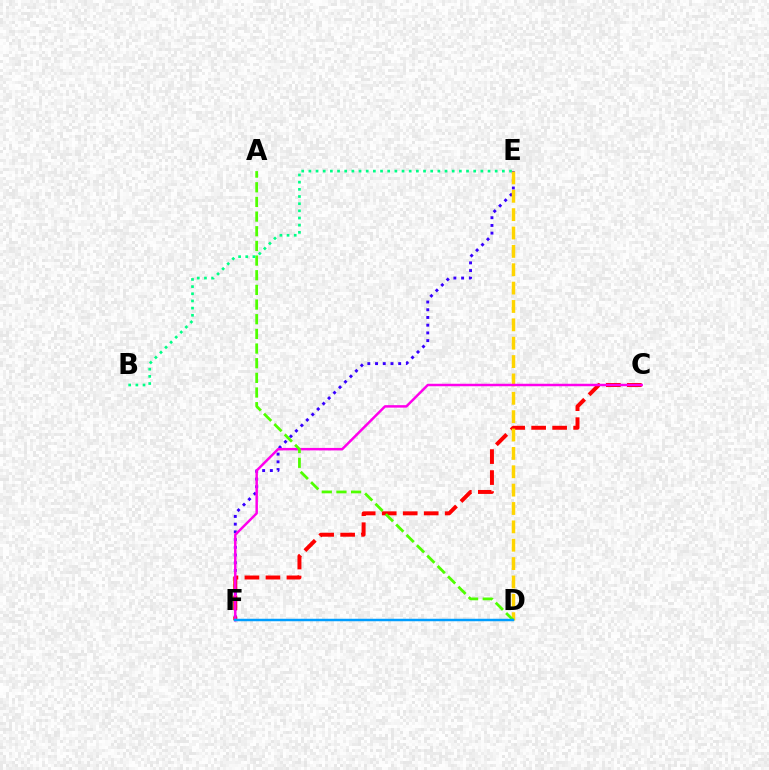{('E', 'F'): [{'color': '#3700ff', 'line_style': 'dotted', 'thickness': 2.1}], ('C', 'F'): [{'color': '#ff0000', 'line_style': 'dashed', 'thickness': 2.85}, {'color': '#ff00ed', 'line_style': 'solid', 'thickness': 1.78}], ('D', 'E'): [{'color': '#ffd500', 'line_style': 'dashed', 'thickness': 2.49}], ('A', 'D'): [{'color': '#4fff00', 'line_style': 'dashed', 'thickness': 1.99}], ('D', 'F'): [{'color': '#009eff', 'line_style': 'solid', 'thickness': 1.78}], ('B', 'E'): [{'color': '#00ff86', 'line_style': 'dotted', 'thickness': 1.95}]}